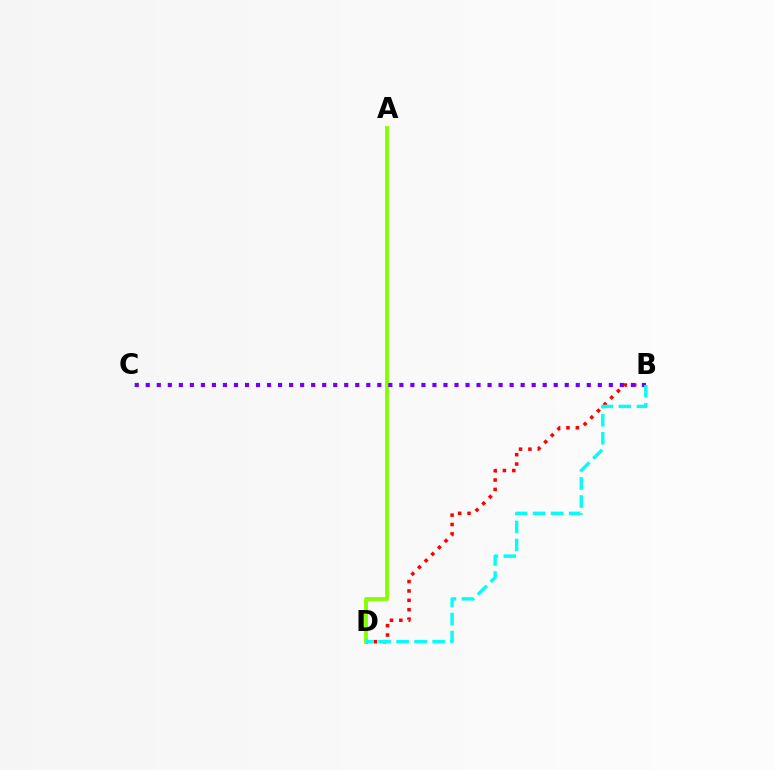{('A', 'D'): [{'color': '#84ff00', 'line_style': 'solid', 'thickness': 2.78}], ('B', 'D'): [{'color': '#ff0000', 'line_style': 'dotted', 'thickness': 2.55}, {'color': '#00fff6', 'line_style': 'dashed', 'thickness': 2.45}], ('B', 'C'): [{'color': '#7200ff', 'line_style': 'dotted', 'thickness': 3.0}]}